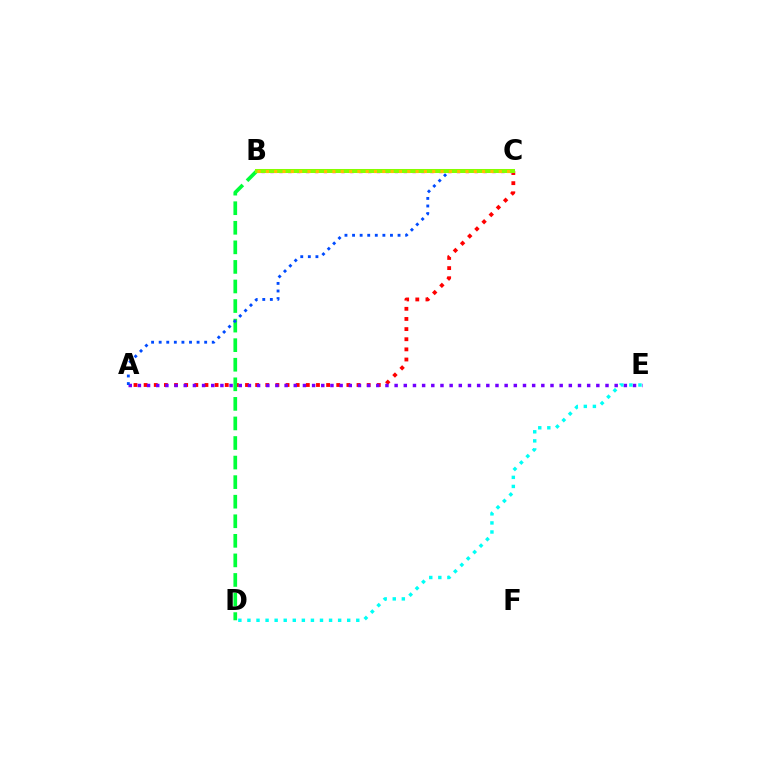{('A', 'C'): [{'color': '#ff0000', 'line_style': 'dotted', 'thickness': 2.75}, {'color': '#004bff', 'line_style': 'dotted', 'thickness': 2.06}], ('B', 'D'): [{'color': '#00ff39', 'line_style': 'dashed', 'thickness': 2.66}], ('B', 'C'): [{'color': '#ff00cf', 'line_style': 'dotted', 'thickness': 2.41}, {'color': '#84ff00', 'line_style': 'solid', 'thickness': 2.91}, {'color': '#ffbd00', 'line_style': 'dotted', 'thickness': 2.26}], ('A', 'E'): [{'color': '#7200ff', 'line_style': 'dotted', 'thickness': 2.49}], ('D', 'E'): [{'color': '#00fff6', 'line_style': 'dotted', 'thickness': 2.46}]}